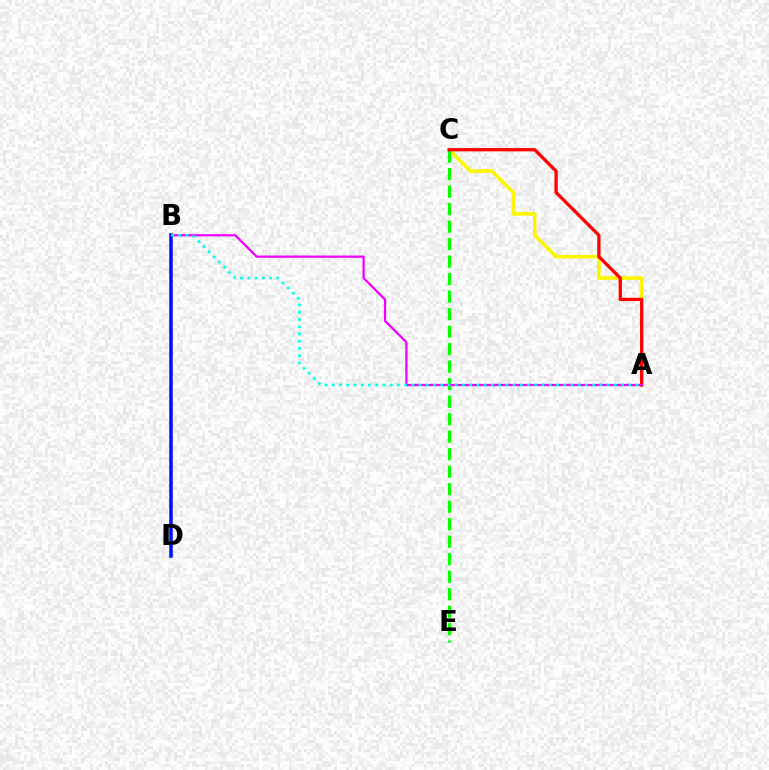{('A', 'C'): [{'color': '#fcf500', 'line_style': 'solid', 'thickness': 2.61}, {'color': '#ff0000', 'line_style': 'solid', 'thickness': 2.35}], ('C', 'E'): [{'color': '#08ff00', 'line_style': 'dashed', 'thickness': 2.38}], ('A', 'B'): [{'color': '#ee00ff', 'line_style': 'solid', 'thickness': 1.61}, {'color': '#00fff6', 'line_style': 'dotted', 'thickness': 1.97}], ('B', 'D'): [{'color': '#0010ff', 'line_style': 'solid', 'thickness': 2.52}]}